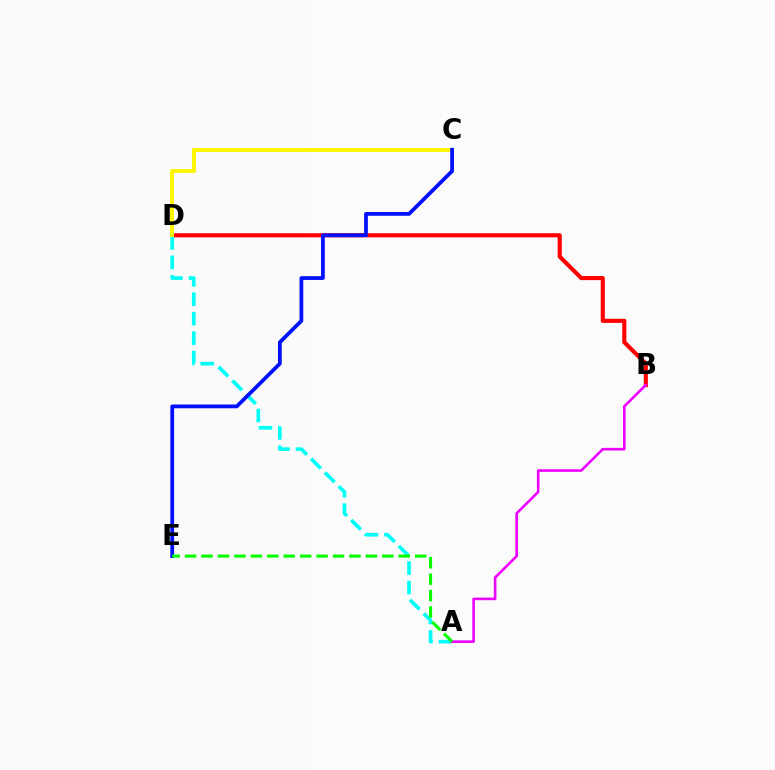{('B', 'D'): [{'color': '#ff0000', 'line_style': 'solid', 'thickness': 2.96}], ('A', 'D'): [{'color': '#00fff6', 'line_style': 'dashed', 'thickness': 2.64}], ('A', 'B'): [{'color': '#ee00ff', 'line_style': 'solid', 'thickness': 1.88}], ('C', 'D'): [{'color': '#fcf500', 'line_style': 'solid', 'thickness': 2.8}], ('C', 'E'): [{'color': '#0010ff', 'line_style': 'solid', 'thickness': 2.71}], ('A', 'E'): [{'color': '#08ff00', 'line_style': 'dashed', 'thickness': 2.23}]}